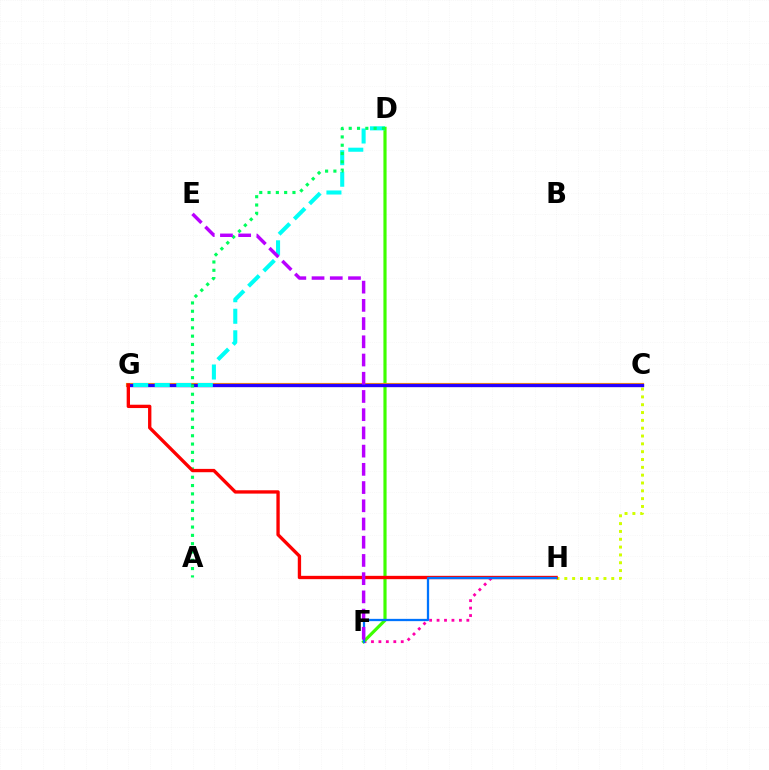{('F', 'H'): [{'color': '#ff00ac', 'line_style': 'dotted', 'thickness': 2.02}, {'color': '#0074ff', 'line_style': 'solid', 'thickness': 1.64}], ('D', 'F'): [{'color': '#3dff00', 'line_style': 'solid', 'thickness': 2.28}], ('C', 'G'): [{'color': '#ff9400', 'line_style': 'solid', 'thickness': 2.98}, {'color': '#2500ff', 'line_style': 'solid', 'thickness': 2.38}], ('C', 'H'): [{'color': '#d1ff00', 'line_style': 'dotted', 'thickness': 2.13}], ('D', 'G'): [{'color': '#00fff6', 'line_style': 'dashed', 'thickness': 2.93}], ('A', 'D'): [{'color': '#00ff5c', 'line_style': 'dotted', 'thickness': 2.26}], ('G', 'H'): [{'color': '#ff0000', 'line_style': 'solid', 'thickness': 2.4}], ('E', 'F'): [{'color': '#b900ff', 'line_style': 'dashed', 'thickness': 2.48}]}